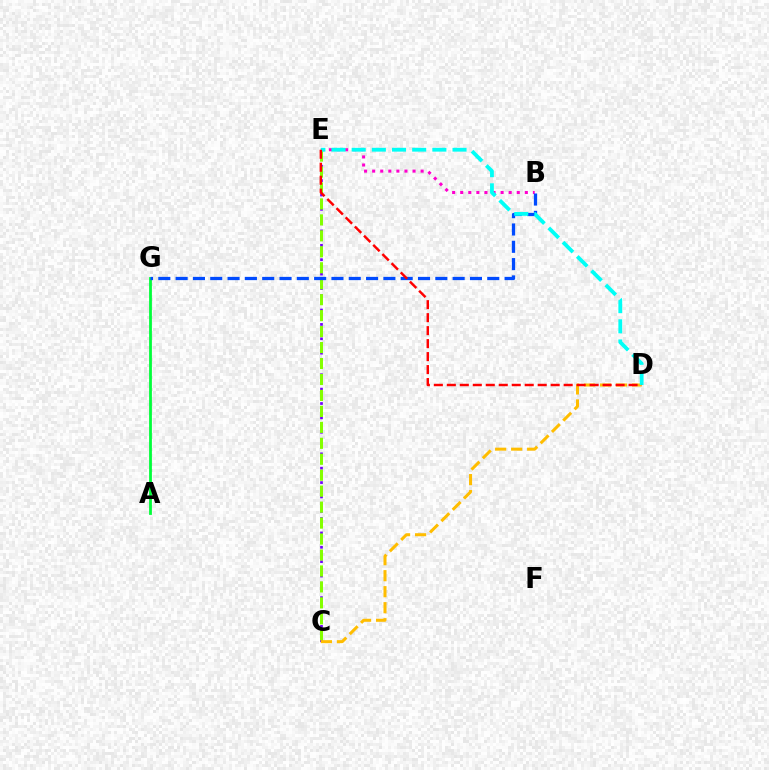{('C', 'E'): [{'color': '#7200ff', 'line_style': 'dotted', 'thickness': 1.95}, {'color': '#84ff00', 'line_style': 'dashed', 'thickness': 2.17}], ('B', 'E'): [{'color': '#ff00cf', 'line_style': 'dotted', 'thickness': 2.19}], ('A', 'G'): [{'color': '#00ff39', 'line_style': 'solid', 'thickness': 2.0}], ('B', 'G'): [{'color': '#004bff', 'line_style': 'dashed', 'thickness': 2.35}], ('C', 'D'): [{'color': '#ffbd00', 'line_style': 'dashed', 'thickness': 2.17}], ('D', 'E'): [{'color': '#00fff6', 'line_style': 'dashed', 'thickness': 2.74}, {'color': '#ff0000', 'line_style': 'dashed', 'thickness': 1.76}]}